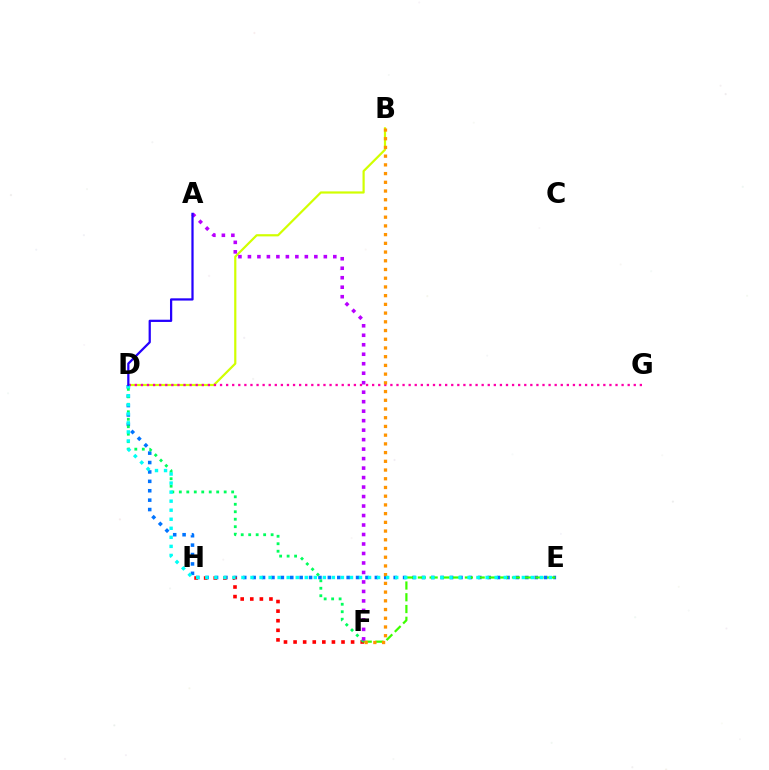{('D', 'E'): [{'color': '#0074ff', 'line_style': 'dotted', 'thickness': 2.55}, {'color': '#00fff6', 'line_style': 'dotted', 'thickness': 2.46}], ('F', 'H'): [{'color': '#ff0000', 'line_style': 'dotted', 'thickness': 2.61}], ('D', 'F'): [{'color': '#00ff5c', 'line_style': 'dotted', 'thickness': 2.03}], ('B', 'D'): [{'color': '#d1ff00', 'line_style': 'solid', 'thickness': 1.58}], ('E', 'F'): [{'color': '#3dff00', 'line_style': 'dashed', 'thickness': 1.6}], ('D', 'G'): [{'color': '#ff00ac', 'line_style': 'dotted', 'thickness': 1.65}], ('B', 'F'): [{'color': '#ff9400', 'line_style': 'dotted', 'thickness': 2.37}], ('A', 'F'): [{'color': '#b900ff', 'line_style': 'dotted', 'thickness': 2.58}], ('A', 'D'): [{'color': '#2500ff', 'line_style': 'solid', 'thickness': 1.62}]}